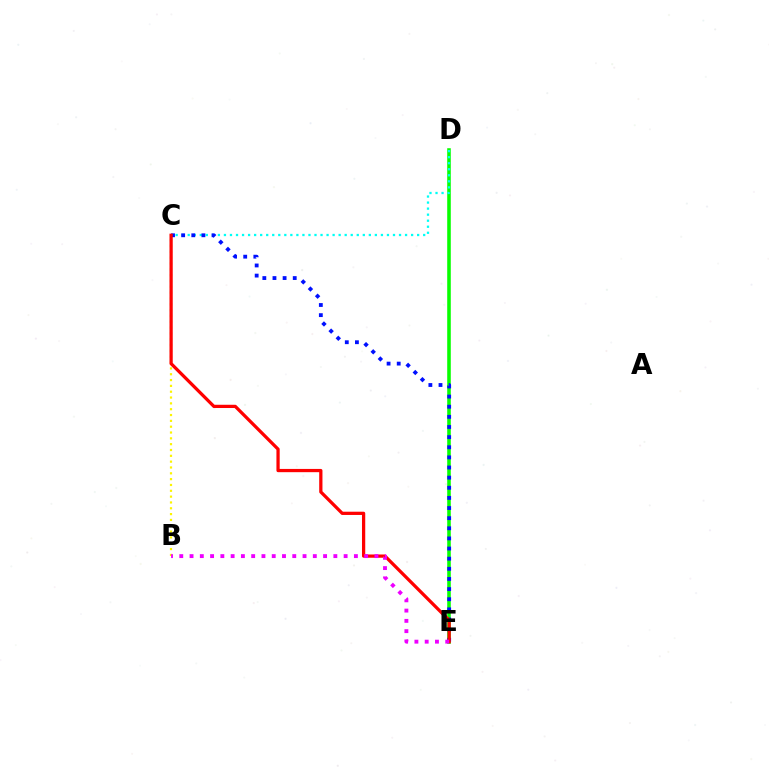{('D', 'E'): [{'color': '#08ff00', 'line_style': 'solid', 'thickness': 2.57}], ('C', 'D'): [{'color': '#00fff6', 'line_style': 'dotted', 'thickness': 1.64}], ('B', 'C'): [{'color': '#fcf500', 'line_style': 'dotted', 'thickness': 1.58}], ('C', 'E'): [{'color': '#0010ff', 'line_style': 'dotted', 'thickness': 2.75}, {'color': '#ff0000', 'line_style': 'solid', 'thickness': 2.34}], ('B', 'E'): [{'color': '#ee00ff', 'line_style': 'dotted', 'thickness': 2.79}]}